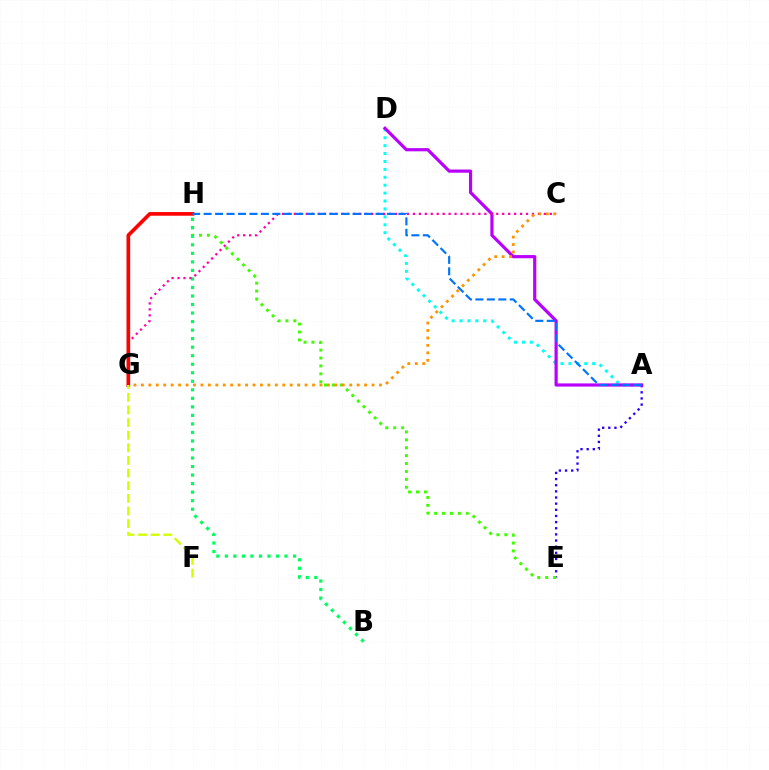{('A', 'E'): [{'color': '#2500ff', 'line_style': 'dotted', 'thickness': 1.67}], ('A', 'D'): [{'color': '#00fff6', 'line_style': 'dotted', 'thickness': 2.15}, {'color': '#b900ff', 'line_style': 'solid', 'thickness': 2.29}], ('E', 'H'): [{'color': '#3dff00', 'line_style': 'dotted', 'thickness': 2.15}], ('B', 'H'): [{'color': '#00ff5c', 'line_style': 'dotted', 'thickness': 2.32}], ('C', 'G'): [{'color': '#ff00ac', 'line_style': 'dotted', 'thickness': 1.62}, {'color': '#ff9400', 'line_style': 'dotted', 'thickness': 2.02}], ('G', 'H'): [{'color': '#ff0000', 'line_style': 'solid', 'thickness': 2.65}], ('F', 'G'): [{'color': '#d1ff00', 'line_style': 'dashed', 'thickness': 1.72}], ('A', 'H'): [{'color': '#0074ff', 'line_style': 'dashed', 'thickness': 1.56}]}